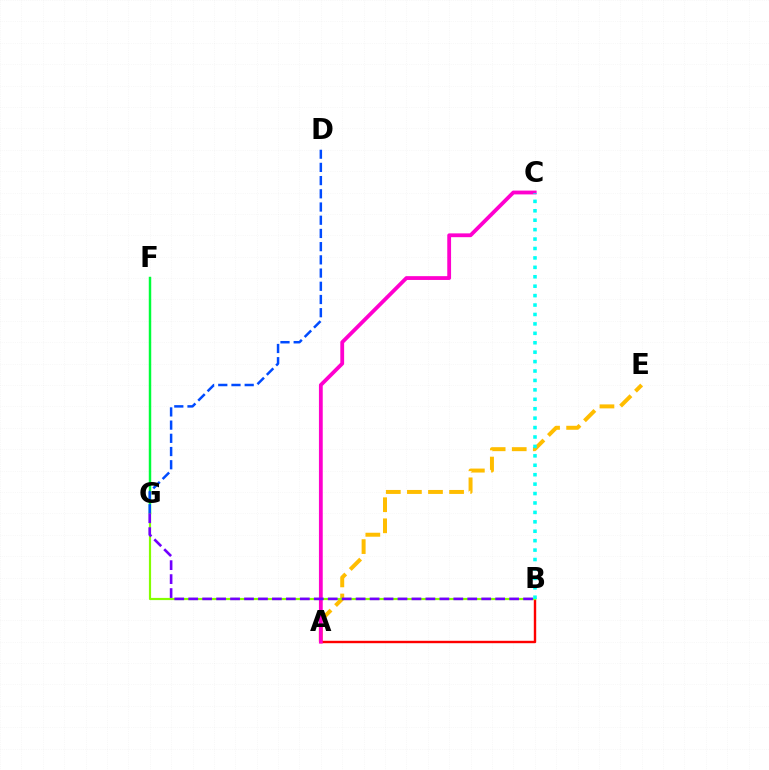{('F', 'G'): [{'color': '#00ff39', 'line_style': 'solid', 'thickness': 1.77}], ('A', 'E'): [{'color': '#ffbd00', 'line_style': 'dashed', 'thickness': 2.86}], ('A', 'B'): [{'color': '#ff0000', 'line_style': 'solid', 'thickness': 1.73}], ('B', 'G'): [{'color': '#84ff00', 'line_style': 'solid', 'thickness': 1.57}, {'color': '#7200ff', 'line_style': 'dashed', 'thickness': 1.9}], ('A', 'C'): [{'color': '#ff00cf', 'line_style': 'solid', 'thickness': 2.74}], ('D', 'G'): [{'color': '#004bff', 'line_style': 'dashed', 'thickness': 1.79}], ('B', 'C'): [{'color': '#00fff6', 'line_style': 'dotted', 'thickness': 2.56}]}